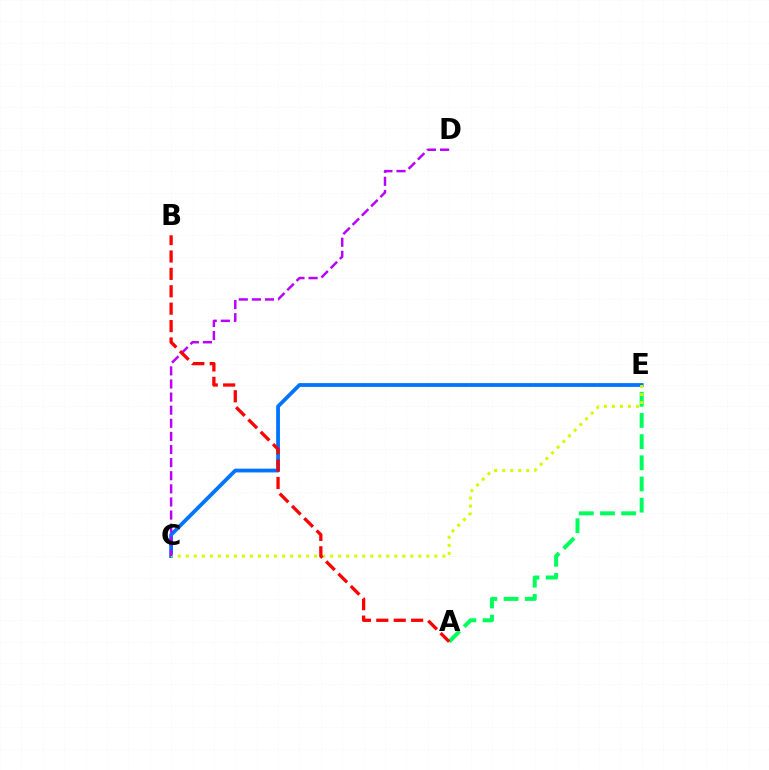{('A', 'E'): [{'color': '#00ff5c', 'line_style': 'dashed', 'thickness': 2.88}], ('C', 'E'): [{'color': '#0074ff', 'line_style': 'solid', 'thickness': 2.73}, {'color': '#d1ff00', 'line_style': 'dotted', 'thickness': 2.18}], ('C', 'D'): [{'color': '#b900ff', 'line_style': 'dashed', 'thickness': 1.78}], ('A', 'B'): [{'color': '#ff0000', 'line_style': 'dashed', 'thickness': 2.36}]}